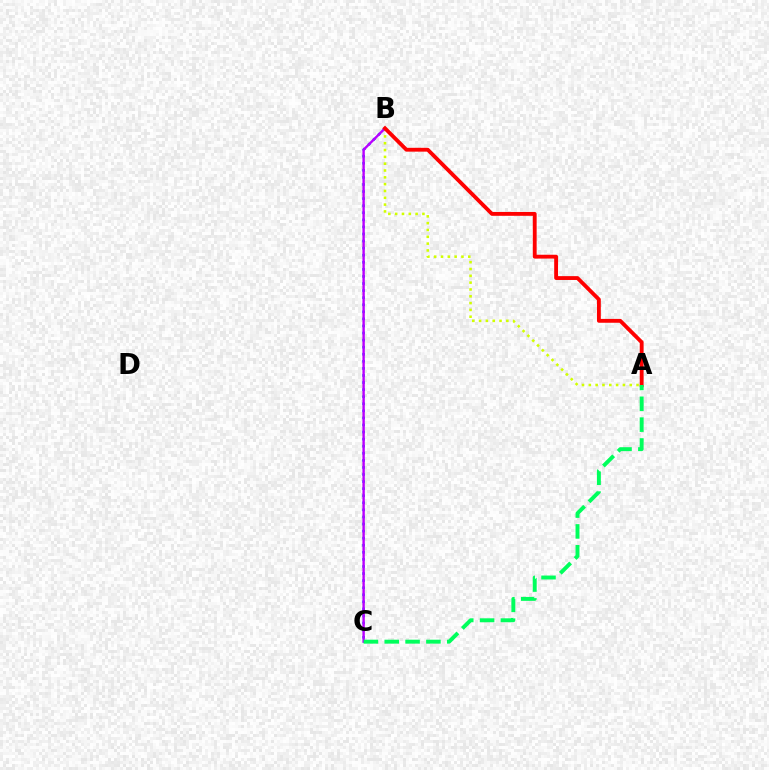{('B', 'C'): [{'color': '#0074ff', 'line_style': 'dotted', 'thickness': 1.92}, {'color': '#b900ff', 'line_style': 'solid', 'thickness': 1.73}], ('A', 'B'): [{'color': '#d1ff00', 'line_style': 'dotted', 'thickness': 1.85}, {'color': '#ff0000', 'line_style': 'solid', 'thickness': 2.77}], ('A', 'C'): [{'color': '#00ff5c', 'line_style': 'dashed', 'thickness': 2.83}]}